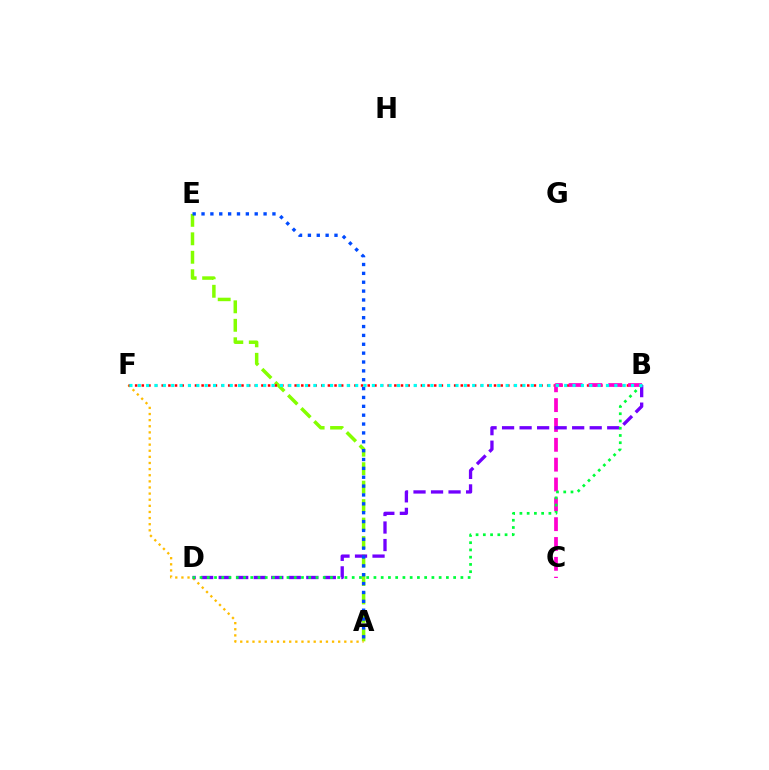{('A', 'E'): [{'color': '#84ff00', 'line_style': 'dashed', 'thickness': 2.51}, {'color': '#004bff', 'line_style': 'dotted', 'thickness': 2.41}], ('A', 'F'): [{'color': '#ffbd00', 'line_style': 'dotted', 'thickness': 1.66}], ('B', 'F'): [{'color': '#ff0000', 'line_style': 'dotted', 'thickness': 1.81}, {'color': '#00fff6', 'line_style': 'dotted', 'thickness': 2.27}], ('B', 'C'): [{'color': '#ff00cf', 'line_style': 'dashed', 'thickness': 2.7}], ('B', 'D'): [{'color': '#7200ff', 'line_style': 'dashed', 'thickness': 2.38}, {'color': '#00ff39', 'line_style': 'dotted', 'thickness': 1.97}]}